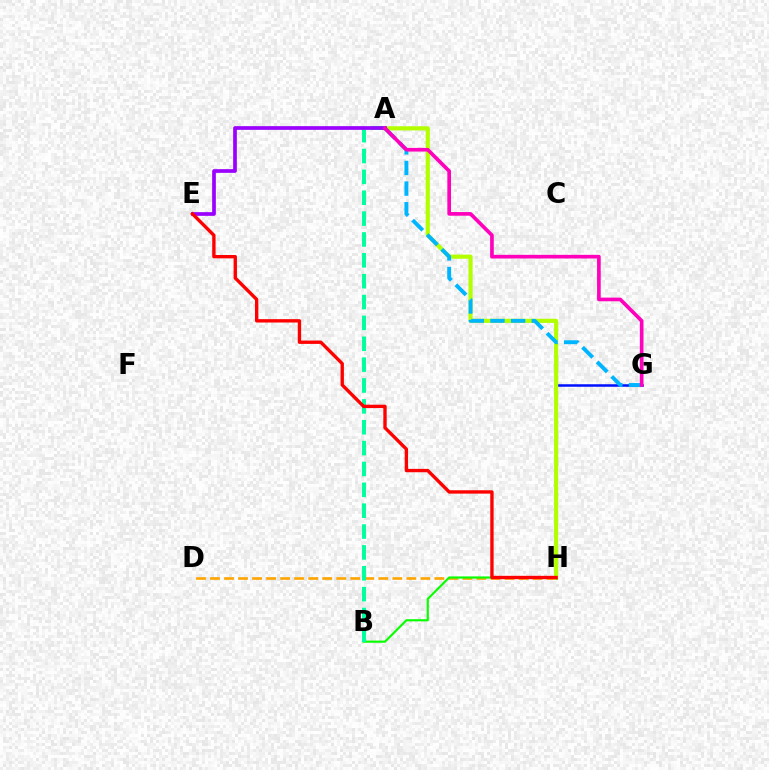{('G', 'H'): [{'color': '#0010ff', 'line_style': 'solid', 'thickness': 1.8}], ('D', 'H'): [{'color': '#ffa500', 'line_style': 'dashed', 'thickness': 1.91}], ('B', 'H'): [{'color': '#08ff00', 'line_style': 'solid', 'thickness': 1.56}], ('A', 'H'): [{'color': '#b3ff00', 'line_style': 'solid', 'thickness': 2.99}], ('A', 'B'): [{'color': '#00ff9d', 'line_style': 'dashed', 'thickness': 2.83}], ('A', 'G'): [{'color': '#00b5ff', 'line_style': 'dashed', 'thickness': 2.8}, {'color': '#ff00bd', 'line_style': 'solid', 'thickness': 2.63}], ('A', 'E'): [{'color': '#9b00ff', 'line_style': 'solid', 'thickness': 2.66}], ('E', 'H'): [{'color': '#ff0000', 'line_style': 'solid', 'thickness': 2.42}]}